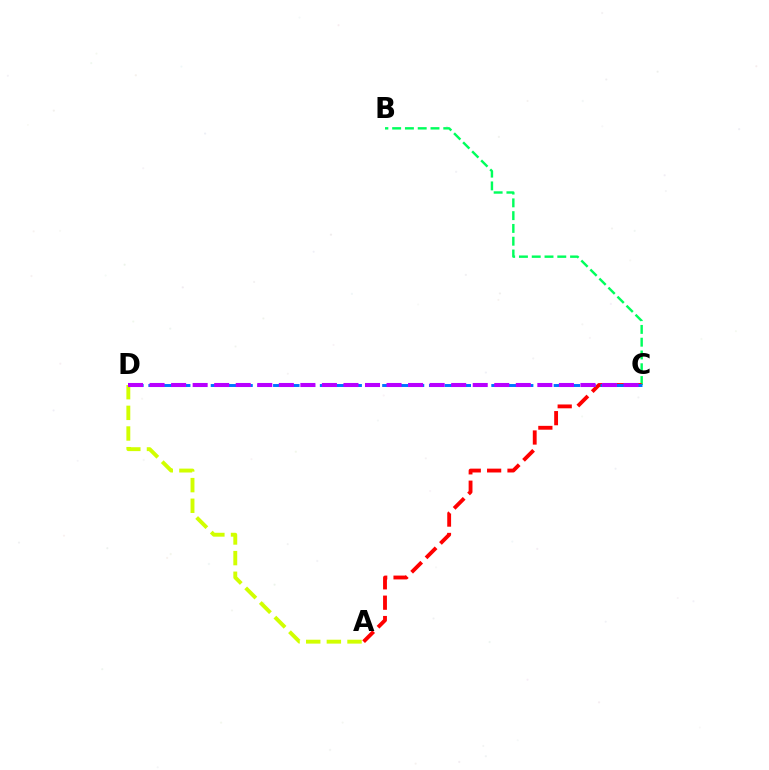{('B', 'C'): [{'color': '#00ff5c', 'line_style': 'dashed', 'thickness': 1.74}], ('A', 'C'): [{'color': '#ff0000', 'line_style': 'dashed', 'thickness': 2.77}], ('C', 'D'): [{'color': '#0074ff', 'line_style': 'dashed', 'thickness': 2.12}, {'color': '#b900ff', 'line_style': 'dashed', 'thickness': 2.93}], ('A', 'D'): [{'color': '#d1ff00', 'line_style': 'dashed', 'thickness': 2.81}]}